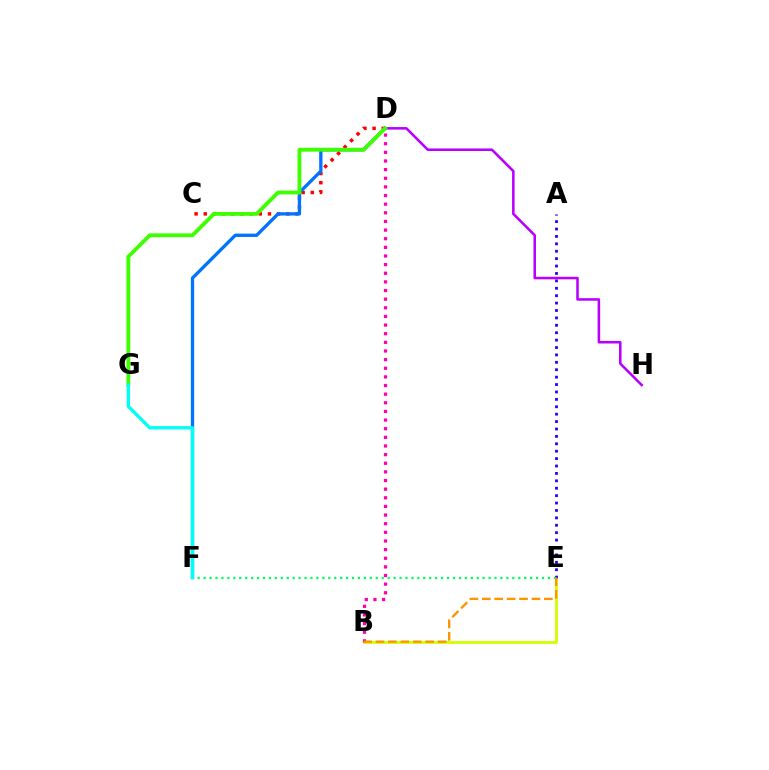{('B', 'E'): [{'color': '#d1ff00', 'line_style': 'solid', 'thickness': 2.01}, {'color': '#ff9400', 'line_style': 'dashed', 'thickness': 1.69}], ('A', 'E'): [{'color': '#2500ff', 'line_style': 'dotted', 'thickness': 2.01}], ('C', 'D'): [{'color': '#ff0000', 'line_style': 'dotted', 'thickness': 2.49}], ('D', 'H'): [{'color': '#b900ff', 'line_style': 'solid', 'thickness': 1.84}], ('D', 'F'): [{'color': '#0074ff', 'line_style': 'solid', 'thickness': 2.39}], ('B', 'D'): [{'color': '#ff00ac', 'line_style': 'dotted', 'thickness': 2.35}], ('E', 'F'): [{'color': '#00ff5c', 'line_style': 'dotted', 'thickness': 1.61}], ('D', 'G'): [{'color': '#3dff00', 'line_style': 'solid', 'thickness': 2.76}], ('F', 'G'): [{'color': '#00fff6', 'line_style': 'solid', 'thickness': 2.4}]}